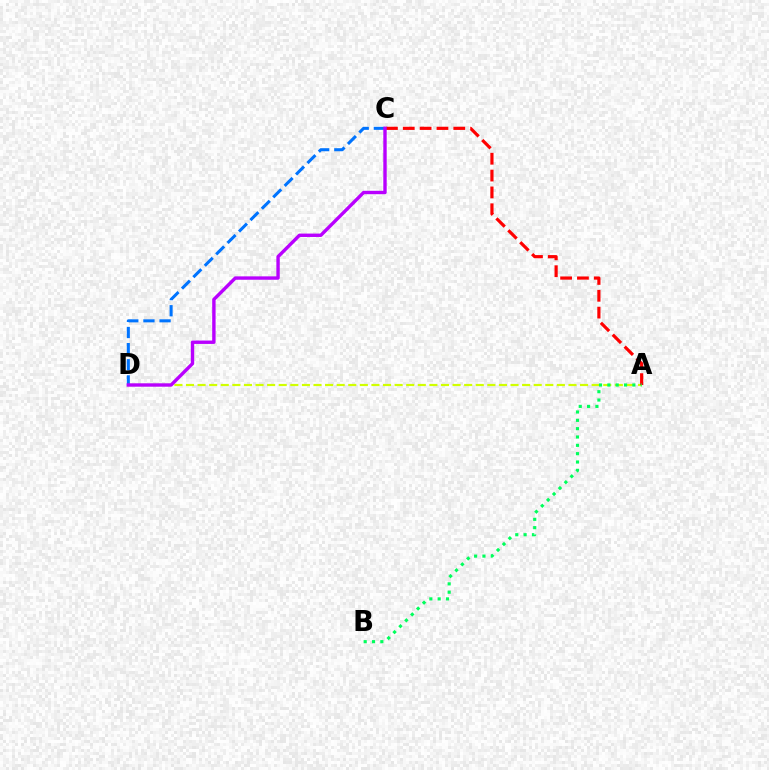{('C', 'D'): [{'color': '#0074ff', 'line_style': 'dashed', 'thickness': 2.19}, {'color': '#b900ff', 'line_style': 'solid', 'thickness': 2.44}], ('A', 'D'): [{'color': '#d1ff00', 'line_style': 'dashed', 'thickness': 1.57}], ('A', 'C'): [{'color': '#ff0000', 'line_style': 'dashed', 'thickness': 2.29}], ('A', 'B'): [{'color': '#00ff5c', 'line_style': 'dotted', 'thickness': 2.27}]}